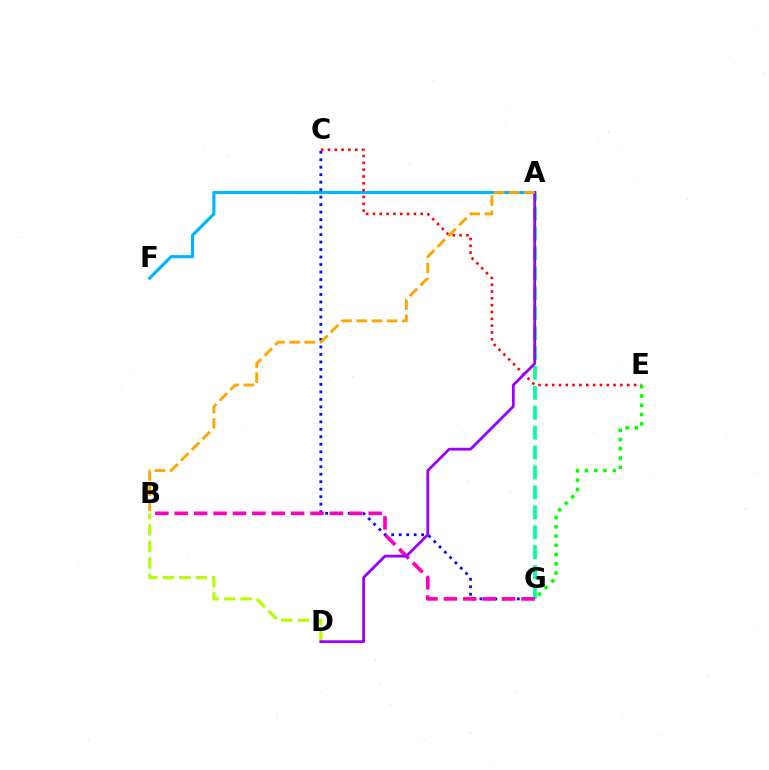{('B', 'D'): [{'color': '#b3ff00', 'line_style': 'dashed', 'thickness': 2.25}], ('A', 'F'): [{'color': '#00b5ff', 'line_style': 'solid', 'thickness': 2.26}], ('C', 'G'): [{'color': '#0010ff', 'line_style': 'dotted', 'thickness': 2.03}], ('A', 'G'): [{'color': '#00ff9d', 'line_style': 'dashed', 'thickness': 2.71}], ('B', 'G'): [{'color': '#ff00bd', 'line_style': 'dashed', 'thickness': 2.63}], ('C', 'E'): [{'color': '#ff0000', 'line_style': 'dotted', 'thickness': 1.85}], ('A', 'D'): [{'color': '#9b00ff', 'line_style': 'solid', 'thickness': 2.0}], ('E', 'G'): [{'color': '#08ff00', 'line_style': 'dotted', 'thickness': 2.52}], ('A', 'B'): [{'color': '#ffa500', 'line_style': 'dashed', 'thickness': 2.07}]}